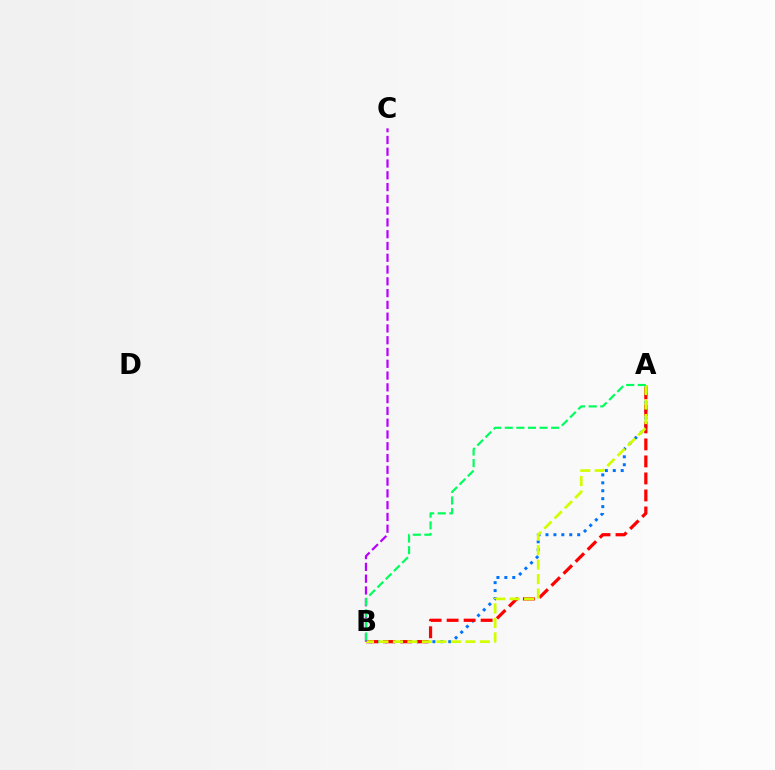{('A', 'B'): [{'color': '#0074ff', 'line_style': 'dotted', 'thickness': 2.15}, {'color': '#ff0000', 'line_style': 'dashed', 'thickness': 2.31}, {'color': '#d1ff00', 'line_style': 'dashed', 'thickness': 1.97}, {'color': '#00ff5c', 'line_style': 'dashed', 'thickness': 1.57}], ('B', 'C'): [{'color': '#b900ff', 'line_style': 'dashed', 'thickness': 1.6}]}